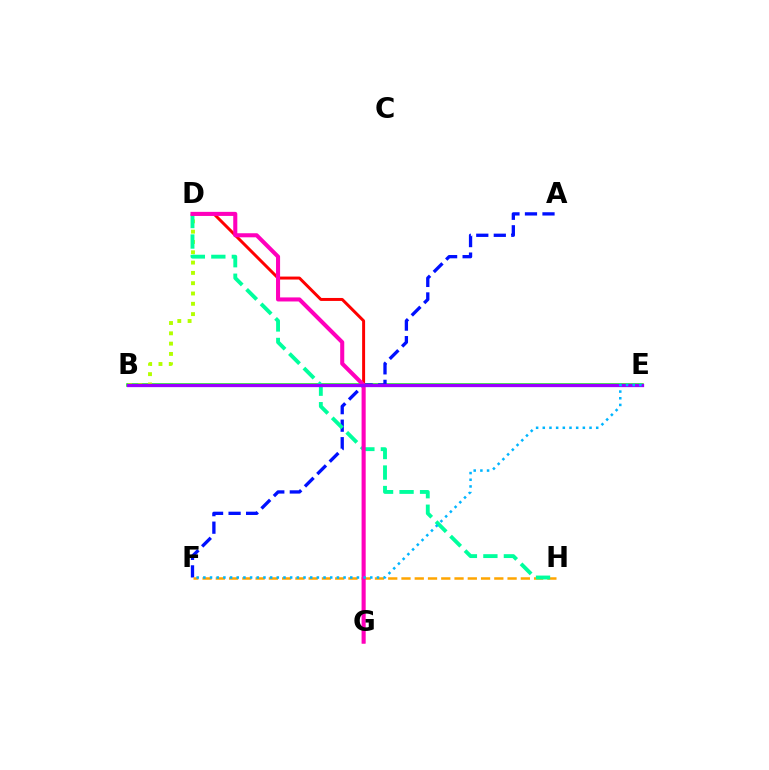{('B', 'E'): [{'color': '#08ff00', 'line_style': 'solid', 'thickness': 2.53}, {'color': '#9b00ff', 'line_style': 'solid', 'thickness': 2.37}], ('A', 'F'): [{'color': '#0010ff', 'line_style': 'dashed', 'thickness': 2.38}], ('B', 'D'): [{'color': '#b3ff00', 'line_style': 'dotted', 'thickness': 2.8}], ('F', 'H'): [{'color': '#ffa500', 'line_style': 'dashed', 'thickness': 1.8}], ('D', 'H'): [{'color': '#00ff9d', 'line_style': 'dashed', 'thickness': 2.78}], ('D', 'G'): [{'color': '#ff0000', 'line_style': 'solid', 'thickness': 2.14}, {'color': '#ff00bd', 'line_style': 'solid', 'thickness': 2.93}], ('E', 'F'): [{'color': '#00b5ff', 'line_style': 'dotted', 'thickness': 1.81}]}